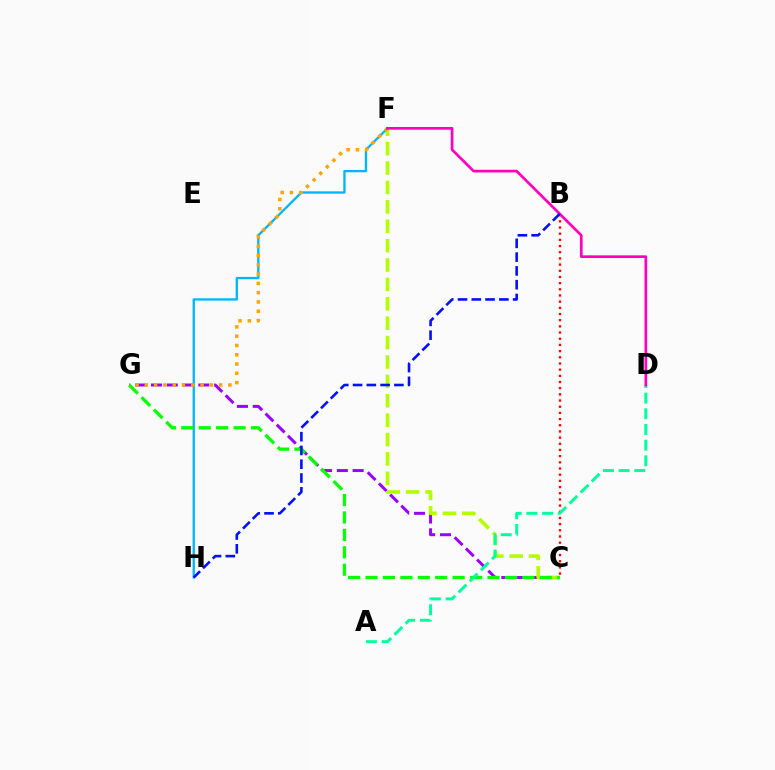{('C', 'G'): [{'color': '#9b00ff', 'line_style': 'dashed', 'thickness': 2.15}, {'color': '#08ff00', 'line_style': 'dashed', 'thickness': 2.37}], ('F', 'H'): [{'color': '#00b5ff', 'line_style': 'solid', 'thickness': 1.67}], ('C', 'F'): [{'color': '#b3ff00', 'line_style': 'dashed', 'thickness': 2.63}], ('F', 'G'): [{'color': '#ffa500', 'line_style': 'dotted', 'thickness': 2.52}], ('B', 'C'): [{'color': '#ff0000', 'line_style': 'dotted', 'thickness': 1.68}], ('A', 'D'): [{'color': '#00ff9d', 'line_style': 'dashed', 'thickness': 2.13}], ('D', 'F'): [{'color': '#ff00bd', 'line_style': 'solid', 'thickness': 1.95}], ('B', 'H'): [{'color': '#0010ff', 'line_style': 'dashed', 'thickness': 1.87}]}